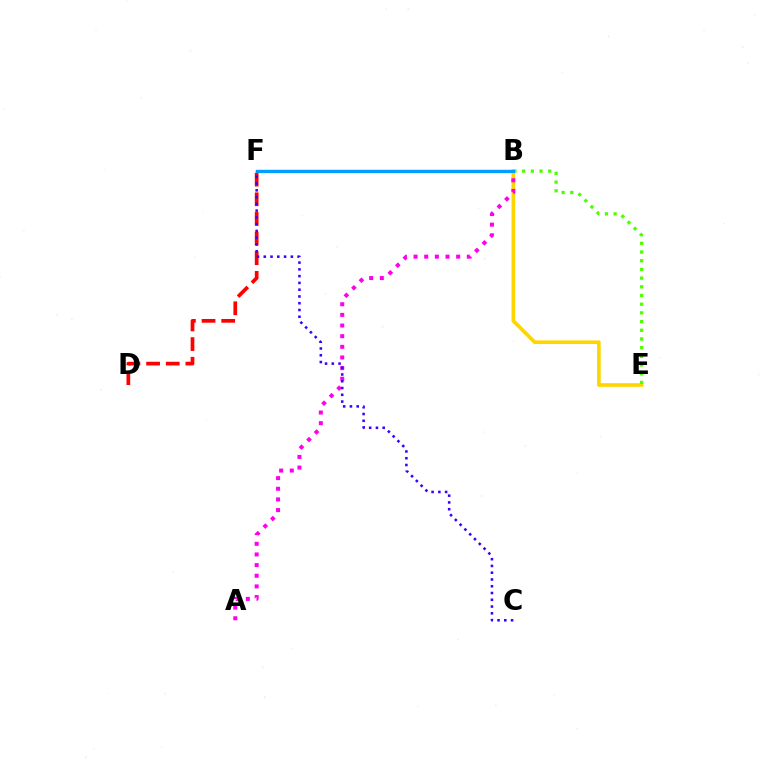{('B', 'E'): [{'color': '#ffd500', 'line_style': 'solid', 'thickness': 2.63}, {'color': '#4fff00', 'line_style': 'dotted', 'thickness': 2.36}], ('A', 'B'): [{'color': '#ff00ed', 'line_style': 'dotted', 'thickness': 2.89}], ('D', 'F'): [{'color': '#ff0000', 'line_style': 'dashed', 'thickness': 2.67}], ('B', 'F'): [{'color': '#00ff86', 'line_style': 'solid', 'thickness': 1.74}, {'color': '#009eff', 'line_style': 'solid', 'thickness': 2.28}], ('C', 'F'): [{'color': '#3700ff', 'line_style': 'dotted', 'thickness': 1.84}]}